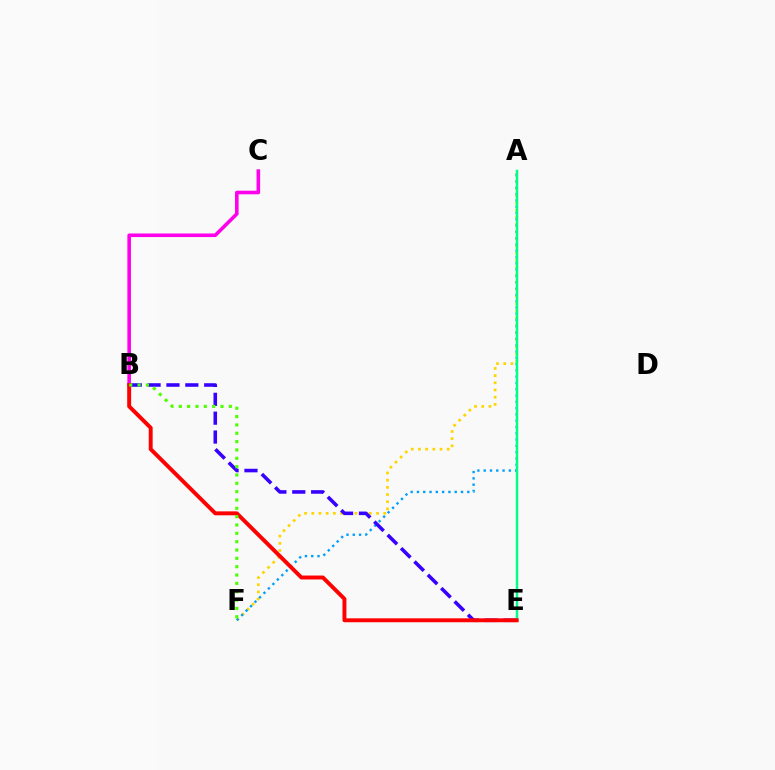{('A', 'F'): [{'color': '#ffd500', 'line_style': 'dotted', 'thickness': 1.95}, {'color': '#009eff', 'line_style': 'dotted', 'thickness': 1.71}], ('B', 'C'): [{'color': '#ff00ed', 'line_style': 'solid', 'thickness': 2.58}], ('B', 'E'): [{'color': '#3700ff', 'line_style': 'dashed', 'thickness': 2.56}, {'color': '#ff0000', 'line_style': 'solid', 'thickness': 2.83}], ('A', 'E'): [{'color': '#00ff86', 'line_style': 'solid', 'thickness': 1.77}], ('B', 'F'): [{'color': '#4fff00', 'line_style': 'dotted', 'thickness': 2.27}]}